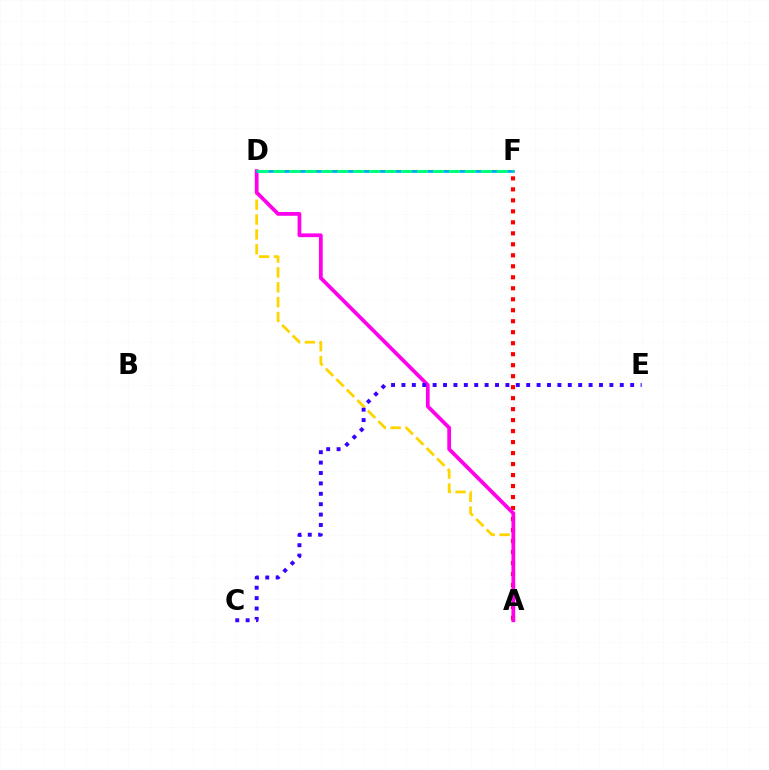{('A', 'F'): [{'color': '#ff0000', 'line_style': 'dotted', 'thickness': 2.99}], ('A', 'D'): [{'color': '#ffd500', 'line_style': 'dashed', 'thickness': 2.02}, {'color': '#ff00ed', 'line_style': 'solid', 'thickness': 2.7}], ('C', 'E'): [{'color': '#3700ff', 'line_style': 'dotted', 'thickness': 2.82}], ('D', 'F'): [{'color': '#4fff00', 'line_style': 'solid', 'thickness': 1.55}, {'color': '#009eff', 'line_style': 'solid', 'thickness': 1.86}, {'color': '#00ff86', 'line_style': 'dashed', 'thickness': 2.17}]}